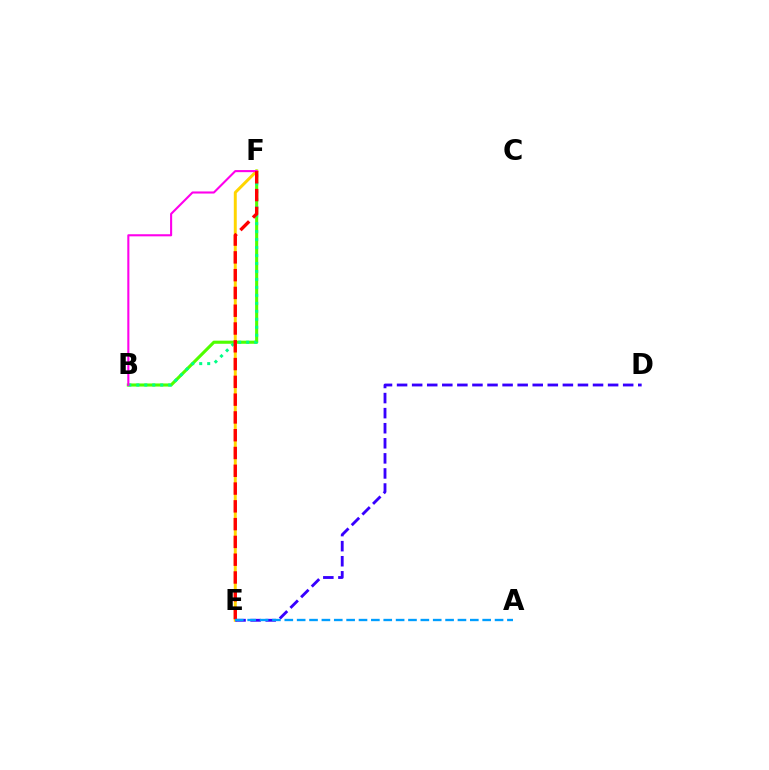{('B', 'F'): [{'color': '#4fff00', 'line_style': 'solid', 'thickness': 2.24}, {'color': '#00ff86', 'line_style': 'dotted', 'thickness': 2.17}, {'color': '#ff00ed', 'line_style': 'solid', 'thickness': 1.51}], ('E', 'F'): [{'color': '#ffd500', 'line_style': 'solid', 'thickness': 2.13}, {'color': '#ff0000', 'line_style': 'dashed', 'thickness': 2.42}], ('D', 'E'): [{'color': '#3700ff', 'line_style': 'dashed', 'thickness': 2.05}], ('A', 'E'): [{'color': '#009eff', 'line_style': 'dashed', 'thickness': 1.68}]}